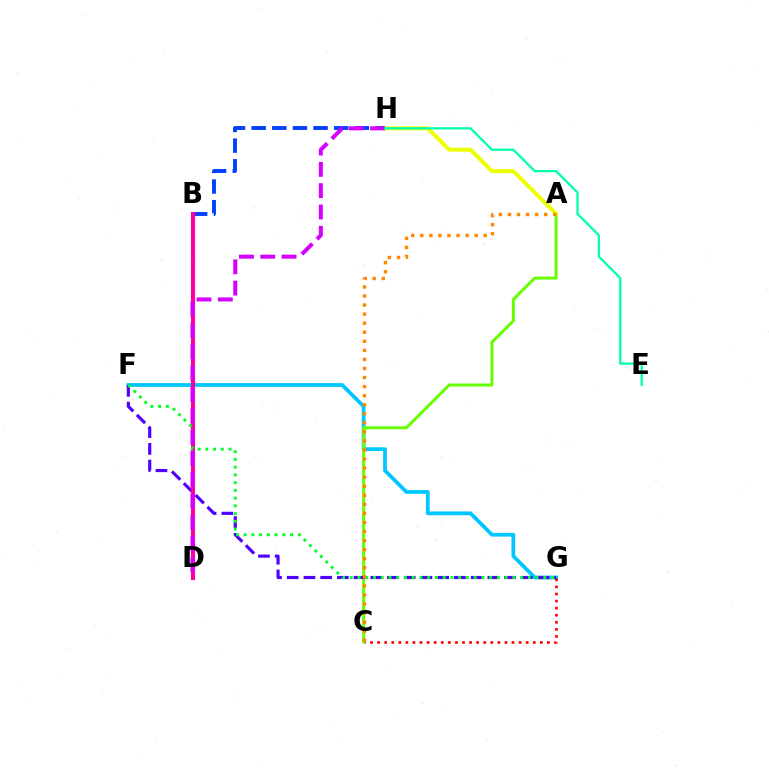{('F', 'G'): [{'color': '#00c7ff', 'line_style': 'solid', 'thickness': 2.71}, {'color': '#4f00ff', 'line_style': 'dashed', 'thickness': 2.27}, {'color': '#00ff27', 'line_style': 'dotted', 'thickness': 2.1}], ('C', 'G'): [{'color': '#ff0000', 'line_style': 'dotted', 'thickness': 1.92}], ('A', 'C'): [{'color': '#66ff00', 'line_style': 'solid', 'thickness': 2.16}, {'color': '#ff8800', 'line_style': 'dotted', 'thickness': 2.46}], ('A', 'H'): [{'color': '#eeff00', 'line_style': 'solid', 'thickness': 2.85}], ('B', 'H'): [{'color': '#003fff', 'line_style': 'dashed', 'thickness': 2.8}], ('B', 'D'): [{'color': '#ff00a0', 'line_style': 'solid', 'thickness': 2.95}], ('D', 'H'): [{'color': '#d600ff', 'line_style': 'dashed', 'thickness': 2.89}], ('E', 'H'): [{'color': '#00ffaf', 'line_style': 'solid', 'thickness': 1.62}]}